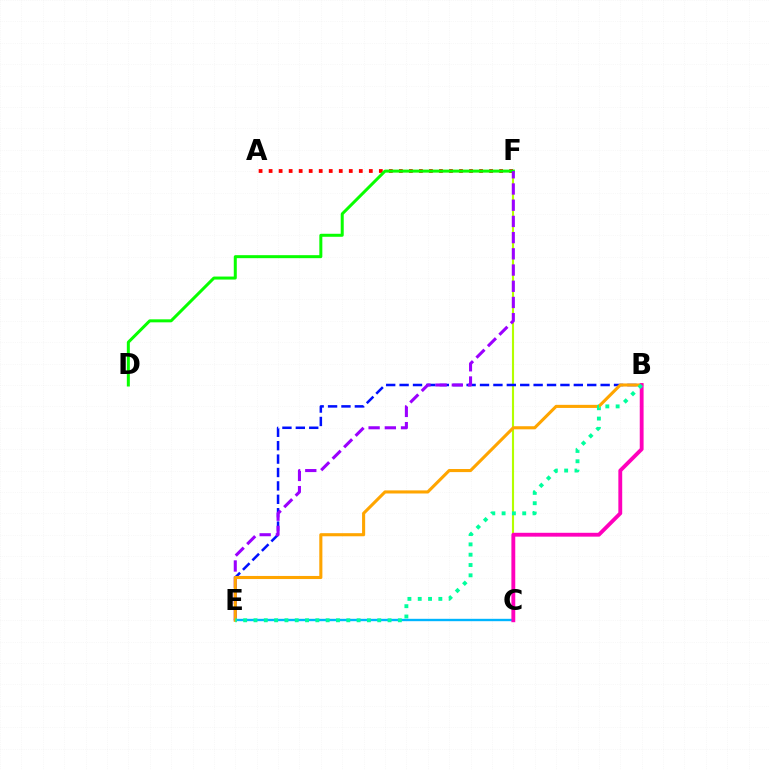{('C', 'F'): [{'color': '#b3ff00', 'line_style': 'solid', 'thickness': 1.53}], ('A', 'F'): [{'color': '#ff0000', 'line_style': 'dotted', 'thickness': 2.72}], ('B', 'E'): [{'color': '#0010ff', 'line_style': 'dashed', 'thickness': 1.82}, {'color': '#ffa500', 'line_style': 'solid', 'thickness': 2.23}, {'color': '#00ff9d', 'line_style': 'dotted', 'thickness': 2.8}], ('D', 'F'): [{'color': '#08ff00', 'line_style': 'solid', 'thickness': 2.16}], ('E', 'F'): [{'color': '#9b00ff', 'line_style': 'dashed', 'thickness': 2.2}], ('C', 'E'): [{'color': '#00b5ff', 'line_style': 'solid', 'thickness': 1.71}], ('B', 'C'): [{'color': '#ff00bd', 'line_style': 'solid', 'thickness': 2.77}]}